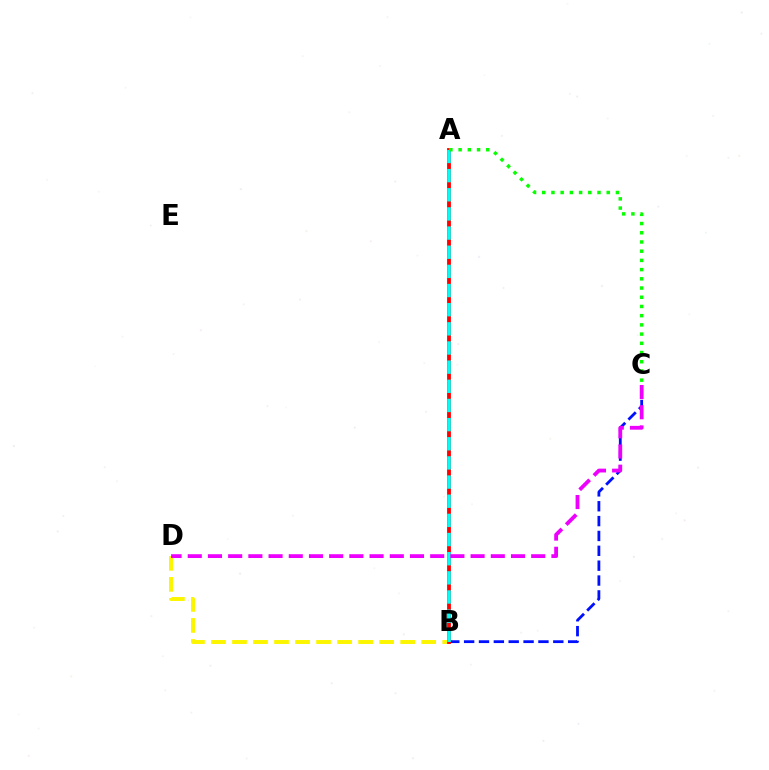{('B', 'D'): [{'color': '#fcf500', 'line_style': 'dashed', 'thickness': 2.86}], ('B', 'C'): [{'color': '#0010ff', 'line_style': 'dashed', 'thickness': 2.02}], ('A', 'B'): [{'color': '#ff0000', 'line_style': 'solid', 'thickness': 2.75}, {'color': '#00fff6', 'line_style': 'dashed', 'thickness': 2.6}], ('C', 'D'): [{'color': '#ee00ff', 'line_style': 'dashed', 'thickness': 2.74}], ('A', 'C'): [{'color': '#08ff00', 'line_style': 'dotted', 'thickness': 2.5}]}